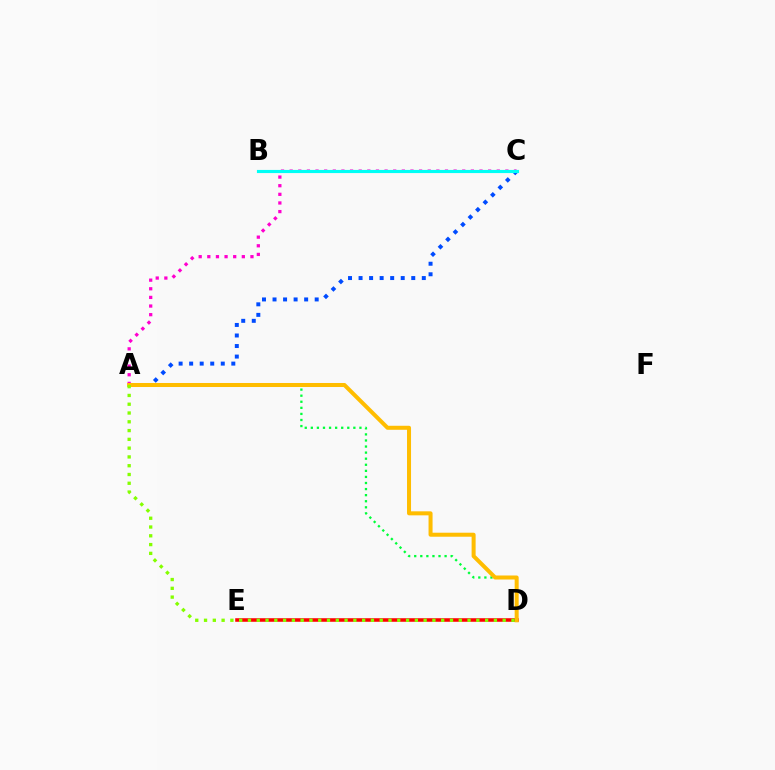{('D', 'E'): [{'color': '#ff0000', 'line_style': 'solid', 'thickness': 2.55}], ('A', 'D'): [{'color': '#00ff39', 'line_style': 'dotted', 'thickness': 1.65}, {'color': '#ffbd00', 'line_style': 'solid', 'thickness': 2.89}, {'color': '#84ff00', 'line_style': 'dotted', 'thickness': 2.39}], ('A', 'C'): [{'color': '#ff00cf', 'line_style': 'dotted', 'thickness': 2.34}, {'color': '#004bff', 'line_style': 'dotted', 'thickness': 2.86}], ('B', 'C'): [{'color': '#7200ff', 'line_style': 'dotted', 'thickness': 1.93}, {'color': '#00fff6', 'line_style': 'solid', 'thickness': 2.26}]}